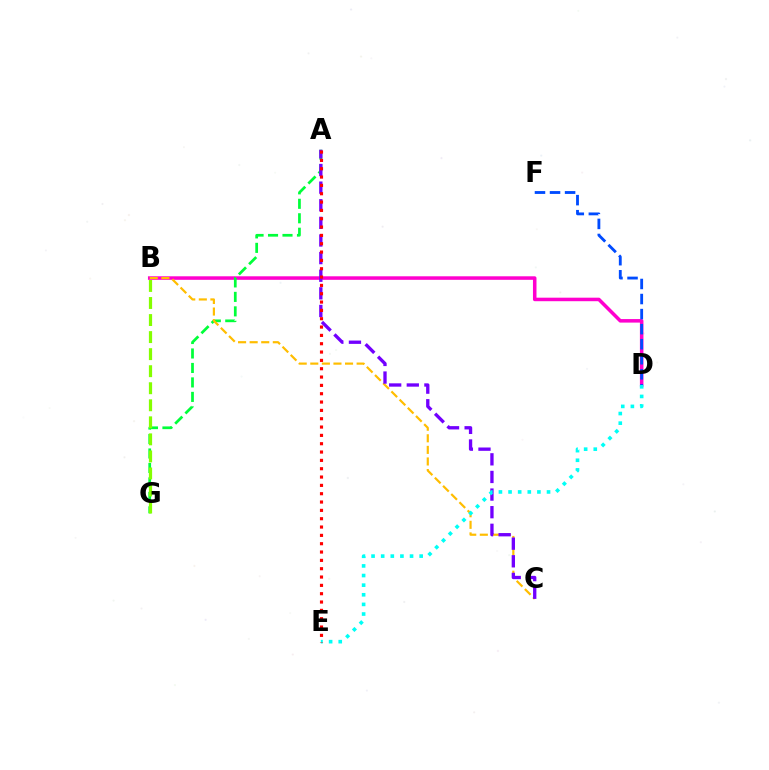{('B', 'D'): [{'color': '#ff00cf', 'line_style': 'solid', 'thickness': 2.54}], ('A', 'G'): [{'color': '#00ff39', 'line_style': 'dashed', 'thickness': 1.97}], ('B', 'C'): [{'color': '#ffbd00', 'line_style': 'dashed', 'thickness': 1.57}], ('A', 'C'): [{'color': '#7200ff', 'line_style': 'dashed', 'thickness': 2.39}], ('D', 'F'): [{'color': '#004bff', 'line_style': 'dashed', 'thickness': 2.04}], ('D', 'E'): [{'color': '#00fff6', 'line_style': 'dotted', 'thickness': 2.61}], ('A', 'E'): [{'color': '#ff0000', 'line_style': 'dotted', 'thickness': 2.26}], ('B', 'G'): [{'color': '#84ff00', 'line_style': 'dashed', 'thickness': 2.32}]}